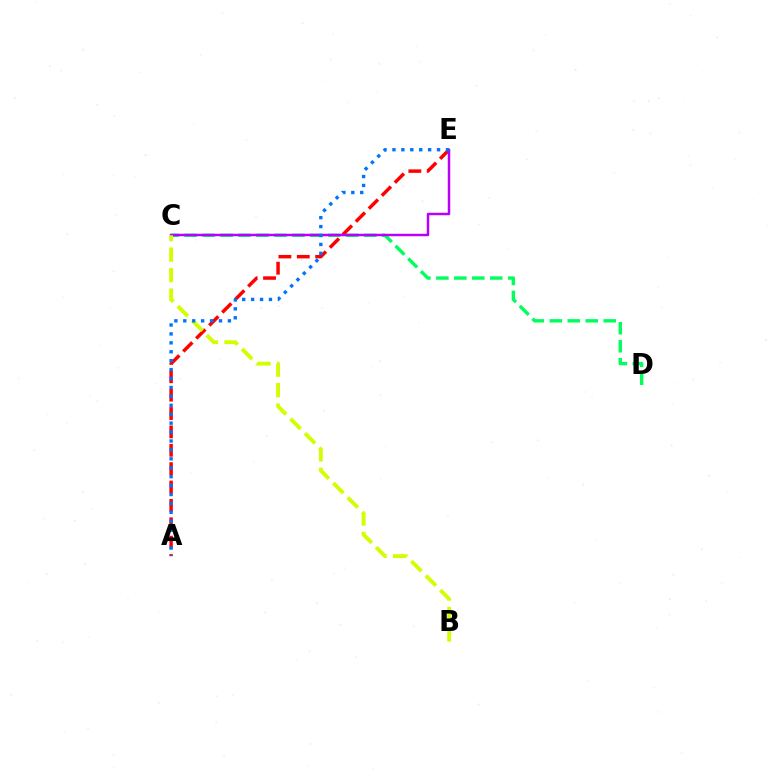{('A', 'E'): [{'color': '#ff0000', 'line_style': 'dashed', 'thickness': 2.5}, {'color': '#0074ff', 'line_style': 'dotted', 'thickness': 2.42}], ('C', 'D'): [{'color': '#00ff5c', 'line_style': 'dashed', 'thickness': 2.44}], ('C', 'E'): [{'color': '#b900ff', 'line_style': 'solid', 'thickness': 1.78}], ('B', 'C'): [{'color': '#d1ff00', 'line_style': 'dashed', 'thickness': 2.78}]}